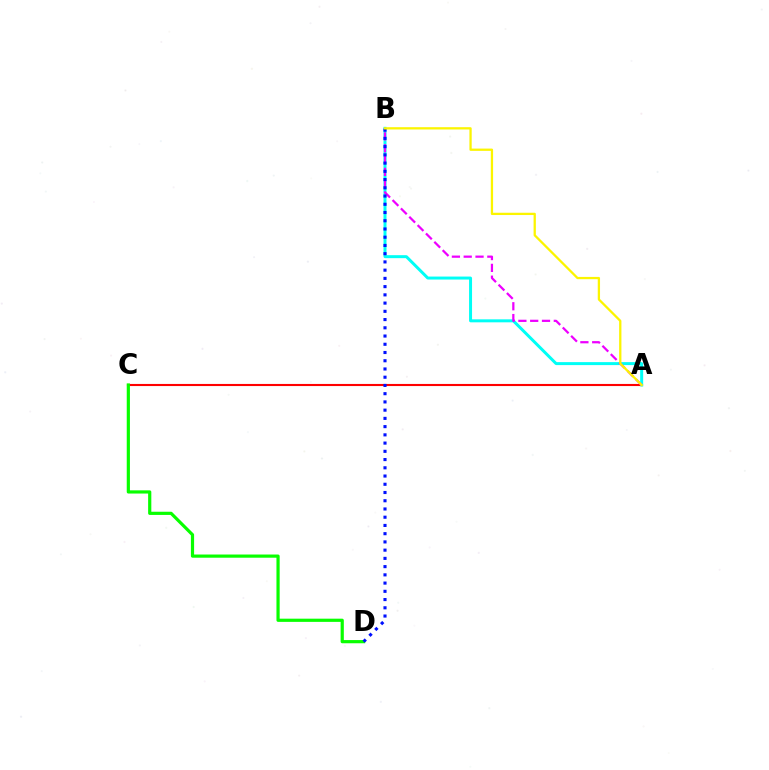{('A', 'C'): [{'color': '#ff0000', 'line_style': 'solid', 'thickness': 1.52}], ('A', 'B'): [{'color': '#00fff6', 'line_style': 'solid', 'thickness': 2.15}, {'color': '#ee00ff', 'line_style': 'dashed', 'thickness': 1.6}, {'color': '#fcf500', 'line_style': 'solid', 'thickness': 1.64}], ('C', 'D'): [{'color': '#08ff00', 'line_style': 'solid', 'thickness': 2.3}], ('B', 'D'): [{'color': '#0010ff', 'line_style': 'dotted', 'thickness': 2.24}]}